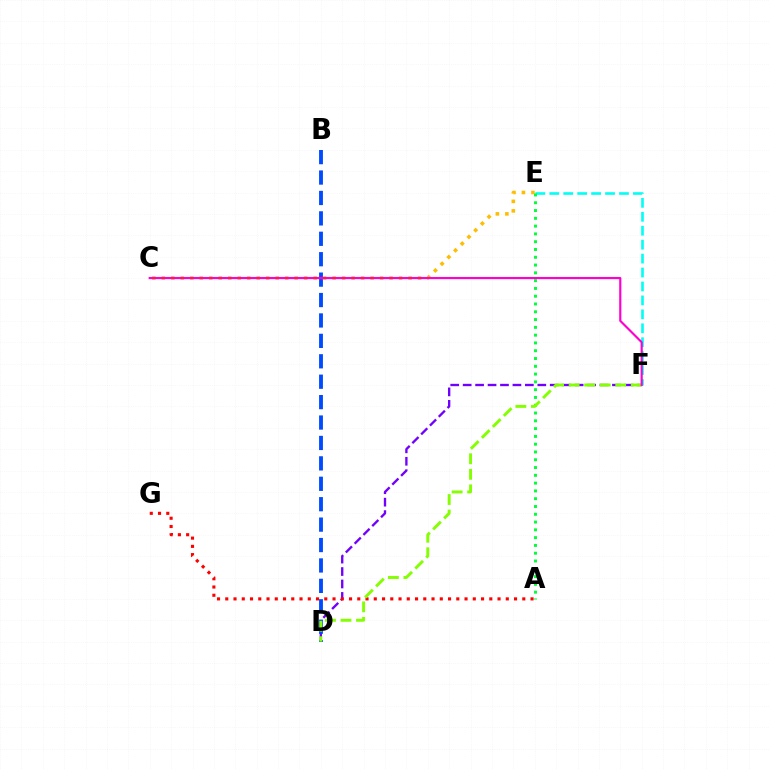{('D', 'F'): [{'color': '#7200ff', 'line_style': 'dashed', 'thickness': 1.69}, {'color': '#84ff00', 'line_style': 'dashed', 'thickness': 2.11}], ('A', 'G'): [{'color': '#ff0000', 'line_style': 'dotted', 'thickness': 2.24}], ('B', 'D'): [{'color': '#004bff', 'line_style': 'dashed', 'thickness': 2.77}], ('C', 'E'): [{'color': '#ffbd00', 'line_style': 'dotted', 'thickness': 2.58}], ('E', 'F'): [{'color': '#00fff6', 'line_style': 'dashed', 'thickness': 1.89}], ('A', 'E'): [{'color': '#00ff39', 'line_style': 'dotted', 'thickness': 2.12}], ('C', 'F'): [{'color': '#ff00cf', 'line_style': 'solid', 'thickness': 1.56}]}